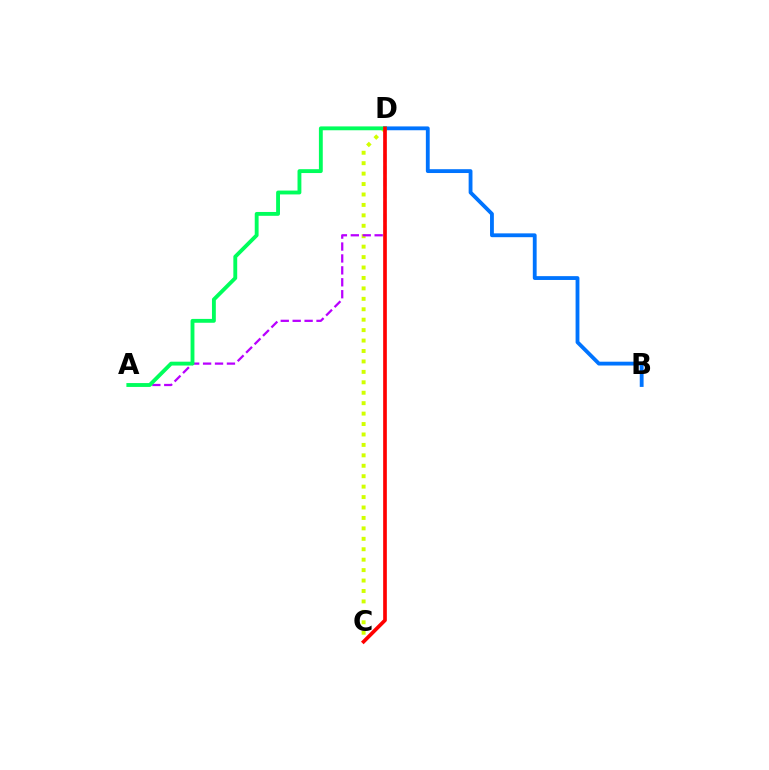{('C', 'D'): [{'color': '#d1ff00', 'line_style': 'dotted', 'thickness': 2.83}, {'color': '#ff0000', 'line_style': 'solid', 'thickness': 2.65}], ('B', 'D'): [{'color': '#0074ff', 'line_style': 'solid', 'thickness': 2.76}], ('A', 'D'): [{'color': '#b900ff', 'line_style': 'dashed', 'thickness': 1.62}, {'color': '#00ff5c', 'line_style': 'solid', 'thickness': 2.78}]}